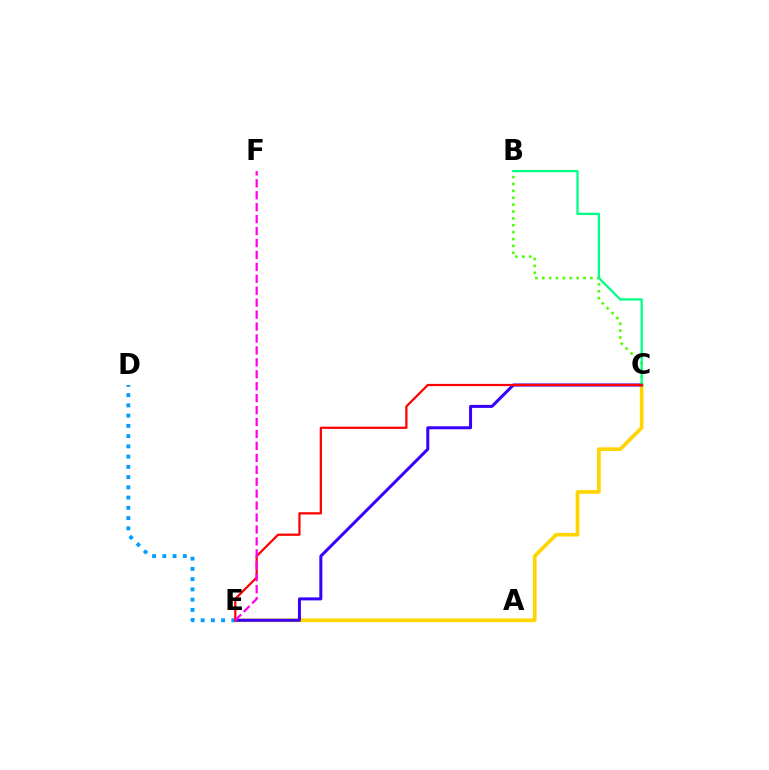{('B', 'C'): [{'color': '#4fff00', 'line_style': 'dotted', 'thickness': 1.87}, {'color': '#00ff86', 'line_style': 'solid', 'thickness': 1.64}], ('C', 'E'): [{'color': '#ffd500', 'line_style': 'solid', 'thickness': 2.64}, {'color': '#3700ff', 'line_style': 'solid', 'thickness': 2.17}, {'color': '#ff0000', 'line_style': 'solid', 'thickness': 1.61}], ('D', 'E'): [{'color': '#009eff', 'line_style': 'dotted', 'thickness': 2.78}], ('E', 'F'): [{'color': '#ff00ed', 'line_style': 'dashed', 'thickness': 1.62}]}